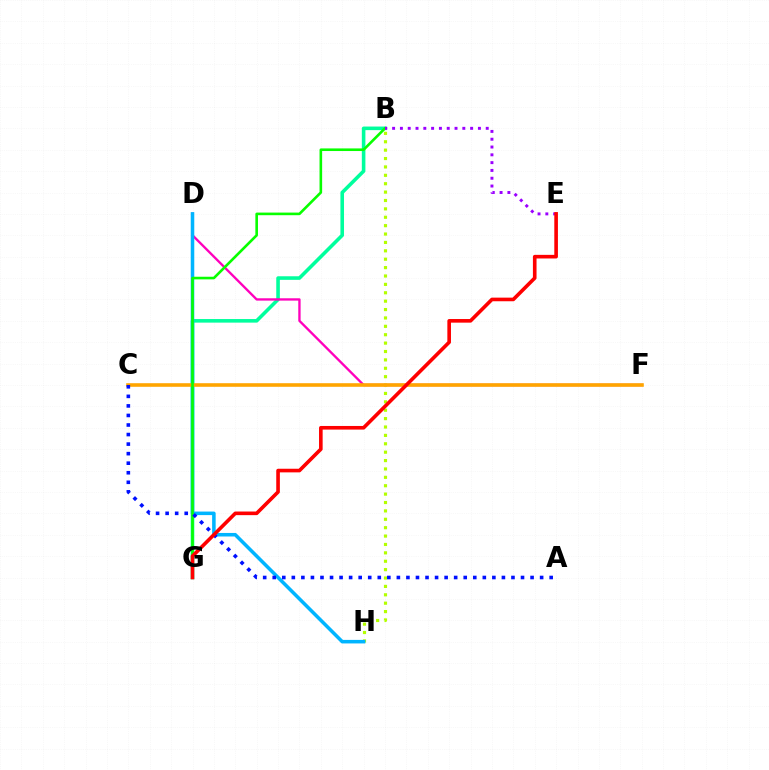{('B', 'G'): [{'color': '#00ff9d', 'line_style': 'solid', 'thickness': 2.58}, {'color': '#08ff00', 'line_style': 'solid', 'thickness': 1.88}], ('B', 'H'): [{'color': '#b3ff00', 'line_style': 'dotted', 'thickness': 2.28}], ('D', 'F'): [{'color': '#ff00bd', 'line_style': 'solid', 'thickness': 1.68}], ('D', 'H'): [{'color': '#00b5ff', 'line_style': 'solid', 'thickness': 2.55}], ('C', 'F'): [{'color': '#ffa500', 'line_style': 'solid', 'thickness': 2.59}], ('A', 'C'): [{'color': '#0010ff', 'line_style': 'dotted', 'thickness': 2.59}], ('B', 'E'): [{'color': '#9b00ff', 'line_style': 'dotted', 'thickness': 2.12}], ('E', 'G'): [{'color': '#ff0000', 'line_style': 'solid', 'thickness': 2.61}]}